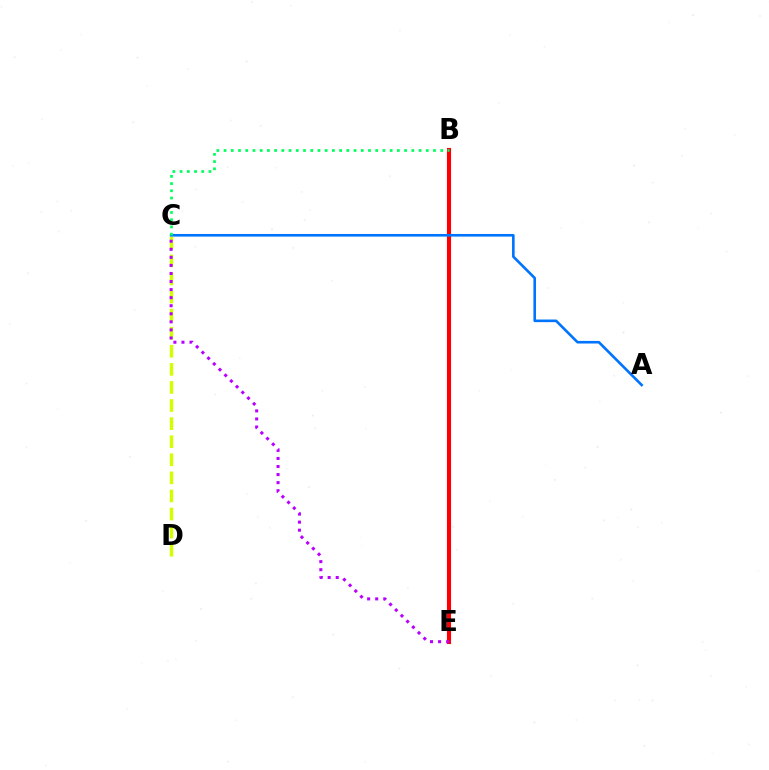{('C', 'D'): [{'color': '#d1ff00', 'line_style': 'dashed', 'thickness': 2.46}], ('B', 'E'): [{'color': '#ff0000', 'line_style': 'solid', 'thickness': 2.95}], ('A', 'C'): [{'color': '#0074ff', 'line_style': 'solid', 'thickness': 1.89}], ('C', 'E'): [{'color': '#b900ff', 'line_style': 'dotted', 'thickness': 2.19}], ('B', 'C'): [{'color': '#00ff5c', 'line_style': 'dotted', 'thickness': 1.96}]}